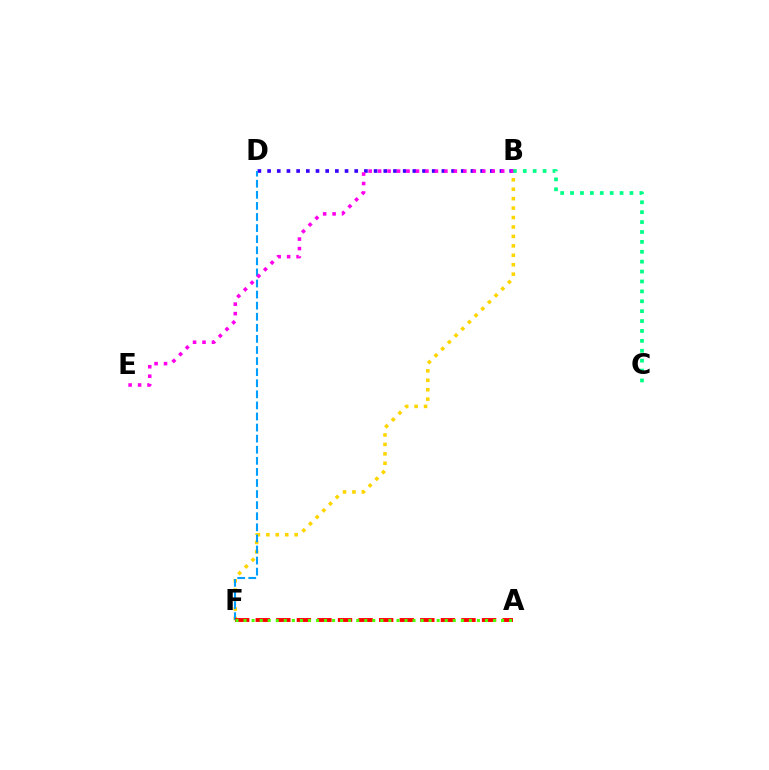{('B', 'D'): [{'color': '#3700ff', 'line_style': 'dotted', 'thickness': 2.63}], ('B', 'F'): [{'color': '#ffd500', 'line_style': 'dotted', 'thickness': 2.56}], ('D', 'F'): [{'color': '#009eff', 'line_style': 'dashed', 'thickness': 1.51}], ('B', 'C'): [{'color': '#00ff86', 'line_style': 'dotted', 'thickness': 2.69}], ('A', 'F'): [{'color': '#ff0000', 'line_style': 'dashed', 'thickness': 2.79}, {'color': '#4fff00', 'line_style': 'dotted', 'thickness': 2.19}], ('B', 'E'): [{'color': '#ff00ed', 'line_style': 'dotted', 'thickness': 2.57}]}